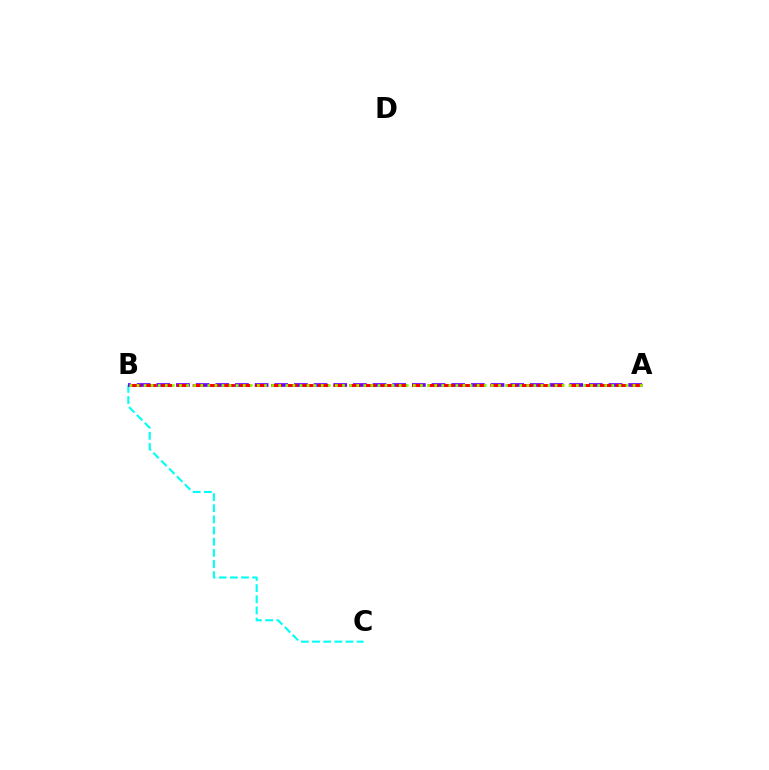{('B', 'C'): [{'color': '#00fff6', 'line_style': 'dashed', 'thickness': 1.52}], ('A', 'B'): [{'color': '#7200ff', 'line_style': 'dashed', 'thickness': 2.67}, {'color': '#ff0000', 'line_style': 'dashed', 'thickness': 2.13}, {'color': '#84ff00', 'line_style': 'dotted', 'thickness': 1.93}]}